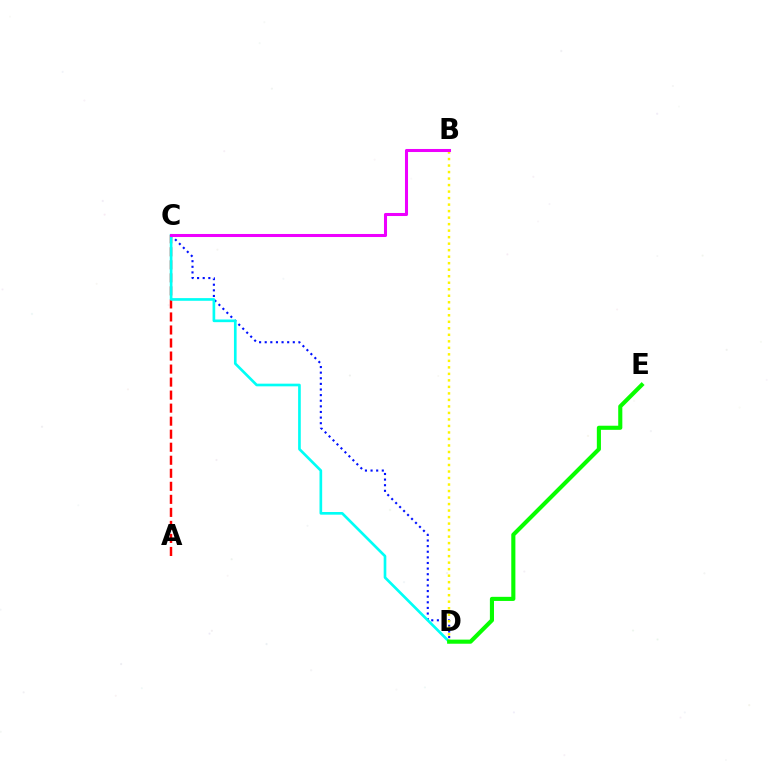{('A', 'C'): [{'color': '#ff0000', 'line_style': 'dashed', 'thickness': 1.77}], ('C', 'D'): [{'color': '#0010ff', 'line_style': 'dotted', 'thickness': 1.53}, {'color': '#00fff6', 'line_style': 'solid', 'thickness': 1.92}], ('B', 'D'): [{'color': '#fcf500', 'line_style': 'dotted', 'thickness': 1.77}], ('D', 'E'): [{'color': '#08ff00', 'line_style': 'solid', 'thickness': 2.96}], ('B', 'C'): [{'color': '#ee00ff', 'line_style': 'solid', 'thickness': 2.19}]}